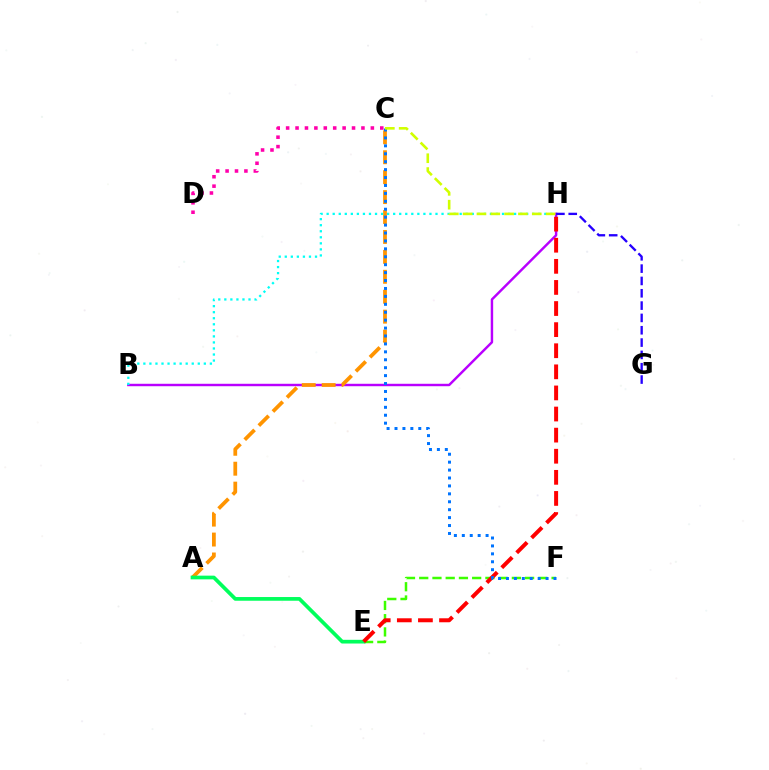{('E', 'F'): [{'color': '#3dff00', 'line_style': 'dashed', 'thickness': 1.8}], ('B', 'H'): [{'color': '#b900ff', 'line_style': 'solid', 'thickness': 1.76}, {'color': '#00fff6', 'line_style': 'dotted', 'thickness': 1.64}], ('A', 'C'): [{'color': '#ff9400', 'line_style': 'dashed', 'thickness': 2.71}], ('A', 'E'): [{'color': '#00ff5c', 'line_style': 'solid', 'thickness': 2.67}], ('E', 'H'): [{'color': '#ff0000', 'line_style': 'dashed', 'thickness': 2.87}], ('C', 'D'): [{'color': '#ff00ac', 'line_style': 'dotted', 'thickness': 2.56}], ('C', 'F'): [{'color': '#0074ff', 'line_style': 'dotted', 'thickness': 2.15}], ('G', 'H'): [{'color': '#2500ff', 'line_style': 'dashed', 'thickness': 1.67}], ('C', 'H'): [{'color': '#d1ff00', 'line_style': 'dashed', 'thickness': 1.88}]}